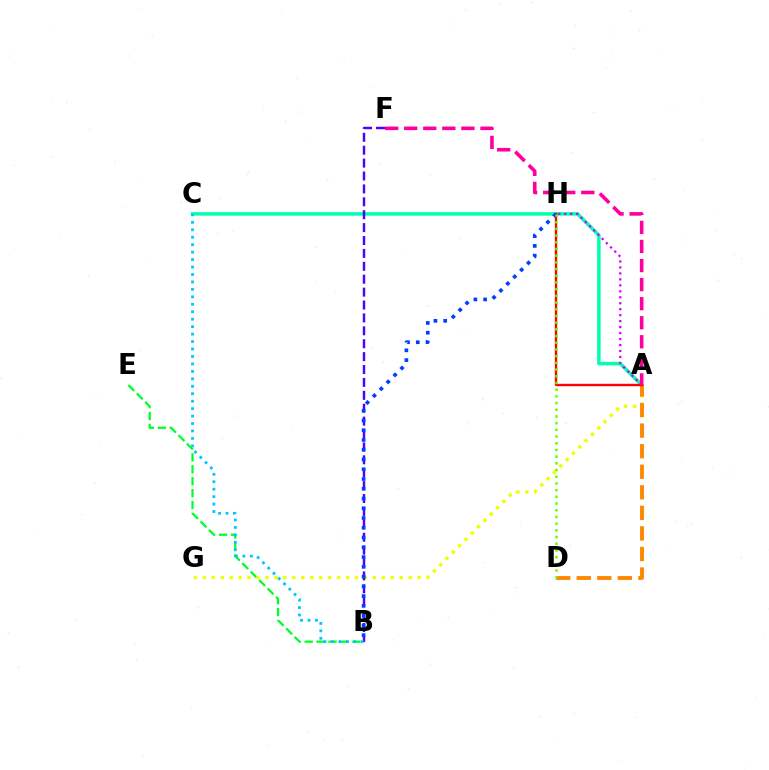{('A', 'C'): [{'color': '#00ffaf', 'line_style': 'solid', 'thickness': 2.53}], ('B', 'E'): [{'color': '#00ff27', 'line_style': 'dashed', 'thickness': 1.62}], ('A', 'G'): [{'color': '#eeff00', 'line_style': 'dotted', 'thickness': 2.43}], ('B', 'F'): [{'color': '#4f00ff', 'line_style': 'dashed', 'thickness': 1.75}], ('A', 'H'): [{'color': '#d600ff', 'line_style': 'dotted', 'thickness': 1.62}, {'color': '#ff0000', 'line_style': 'solid', 'thickness': 1.71}], ('A', 'D'): [{'color': '#ff8800', 'line_style': 'dashed', 'thickness': 2.79}], ('A', 'F'): [{'color': '#ff00a0', 'line_style': 'dashed', 'thickness': 2.59}], ('B', 'H'): [{'color': '#003fff', 'line_style': 'dotted', 'thickness': 2.65}], ('D', 'H'): [{'color': '#66ff00', 'line_style': 'dotted', 'thickness': 1.82}], ('B', 'C'): [{'color': '#00c7ff', 'line_style': 'dotted', 'thickness': 2.02}]}